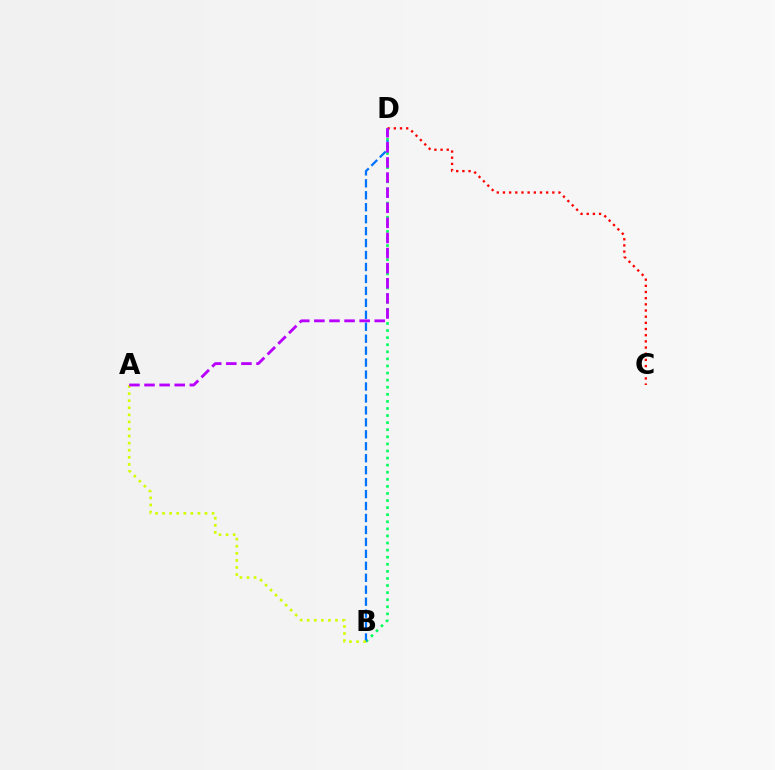{('B', 'D'): [{'color': '#00ff5c', 'line_style': 'dotted', 'thickness': 1.92}, {'color': '#0074ff', 'line_style': 'dashed', 'thickness': 1.62}], ('C', 'D'): [{'color': '#ff0000', 'line_style': 'dotted', 'thickness': 1.68}], ('A', 'B'): [{'color': '#d1ff00', 'line_style': 'dotted', 'thickness': 1.92}], ('A', 'D'): [{'color': '#b900ff', 'line_style': 'dashed', 'thickness': 2.05}]}